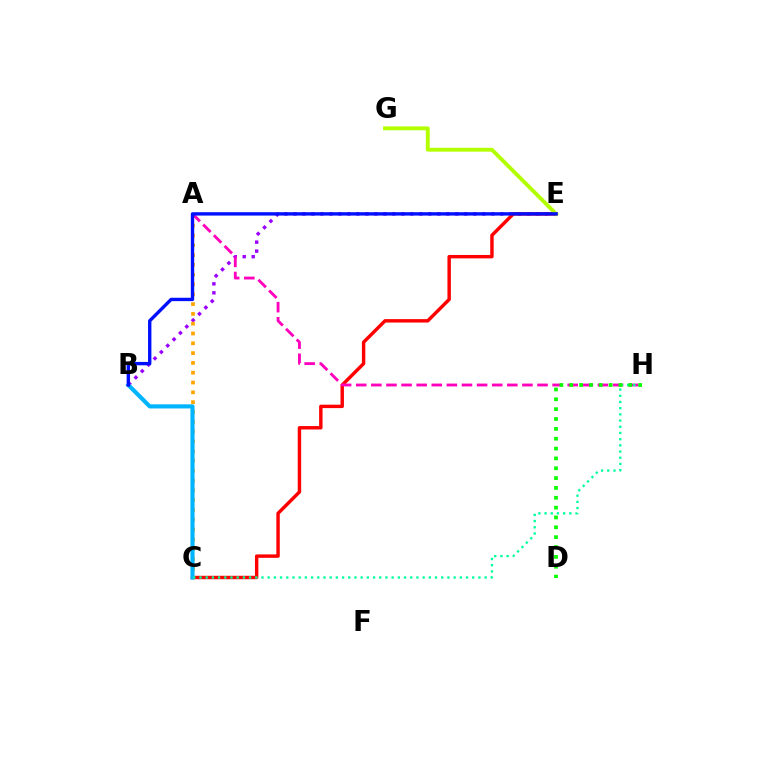{('B', 'E'): [{'color': '#9b00ff', 'line_style': 'dotted', 'thickness': 2.44}, {'color': '#0010ff', 'line_style': 'solid', 'thickness': 2.43}], ('A', 'C'): [{'color': '#ffa500', 'line_style': 'dotted', 'thickness': 2.66}], ('C', 'E'): [{'color': '#ff0000', 'line_style': 'solid', 'thickness': 2.47}], ('A', 'H'): [{'color': '#ff00bd', 'line_style': 'dashed', 'thickness': 2.05}], ('B', 'C'): [{'color': '#00b5ff', 'line_style': 'solid', 'thickness': 2.98}], ('C', 'H'): [{'color': '#00ff9d', 'line_style': 'dotted', 'thickness': 1.68}], ('E', 'G'): [{'color': '#b3ff00', 'line_style': 'solid', 'thickness': 2.78}], ('D', 'H'): [{'color': '#08ff00', 'line_style': 'dotted', 'thickness': 2.68}]}